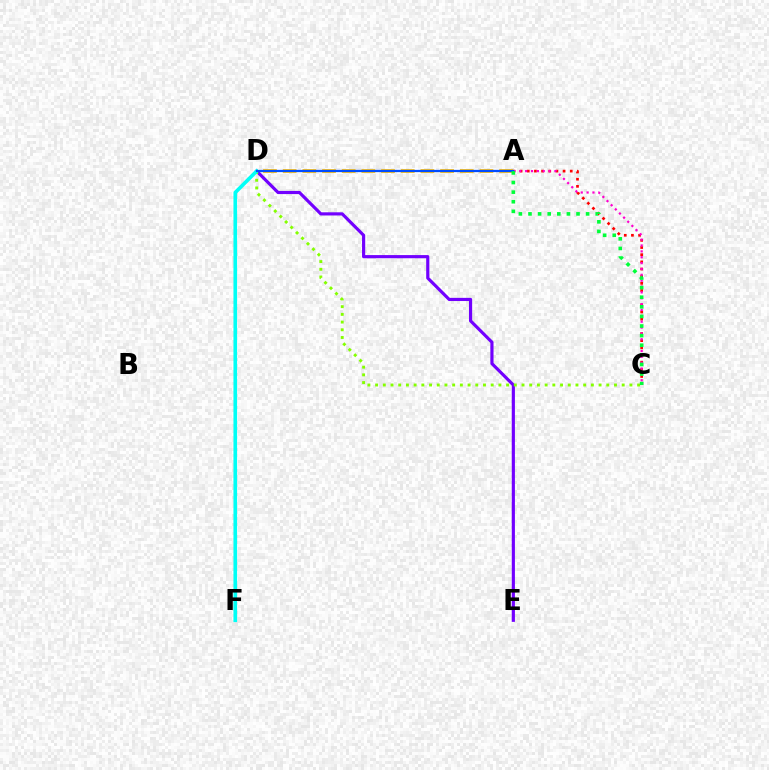{('A', 'C'): [{'color': '#ff0000', 'line_style': 'dotted', 'thickness': 1.95}, {'color': '#ff00cf', 'line_style': 'dotted', 'thickness': 1.59}, {'color': '#00ff39', 'line_style': 'dotted', 'thickness': 2.61}], ('A', 'D'): [{'color': '#ffbd00', 'line_style': 'dashed', 'thickness': 2.67}, {'color': '#004bff', 'line_style': 'solid', 'thickness': 1.62}], ('D', 'E'): [{'color': '#7200ff', 'line_style': 'solid', 'thickness': 2.28}], ('C', 'D'): [{'color': '#84ff00', 'line_style': 'dotted', 'thickness': 2.09}], ('D', 'F'): [{'color': '#00fff6', 'line_style': 'solid', 'thickness': 2.62}]}